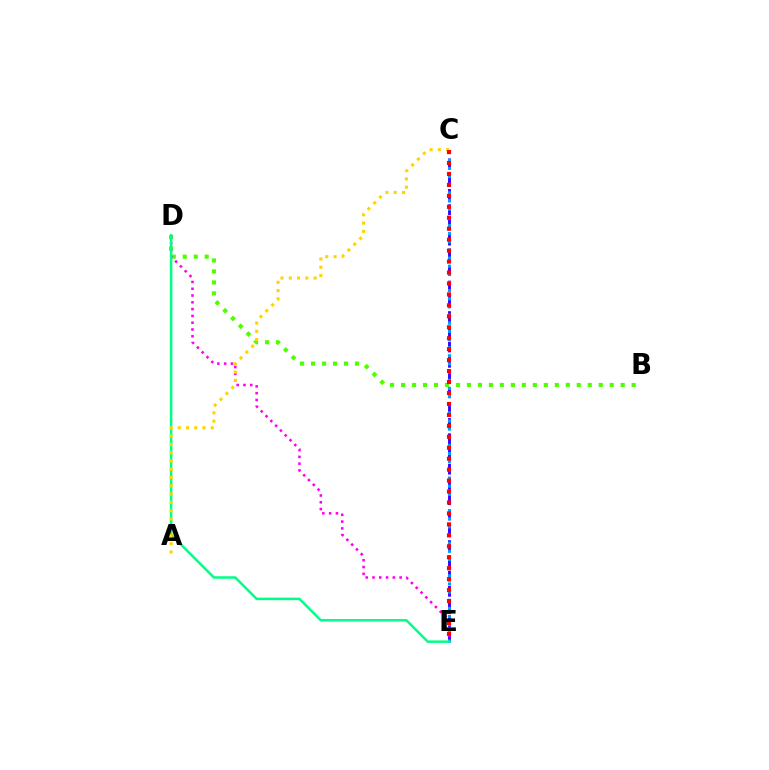{('C', 'E'): [{'color': '#3700ff', 'line_style': 'dashed', 'thickness': 2.07}, {'color': '#009eff', 'line_style': 'dotted', 'thickness': 2.21}, {'color': '#ff0000', 'line_style': 'dotted', 'thickness': 2.98}], ('B', 'D'): [{'color': '#4fff00', 'line_style': 'dotted', 'thickness': 2.98}], ('D', 'E'): [{'color': '#ff00ed', 'line_style': 'dotted', 'thickness': 1.84}, {'color': '#00ff86', 'line_style': 'solid', 'thickness': 1.8}], ('A', 'C'): [{'color': '#ffd500', 'line_style': 'dotted', 'thickness': 2.25}]}